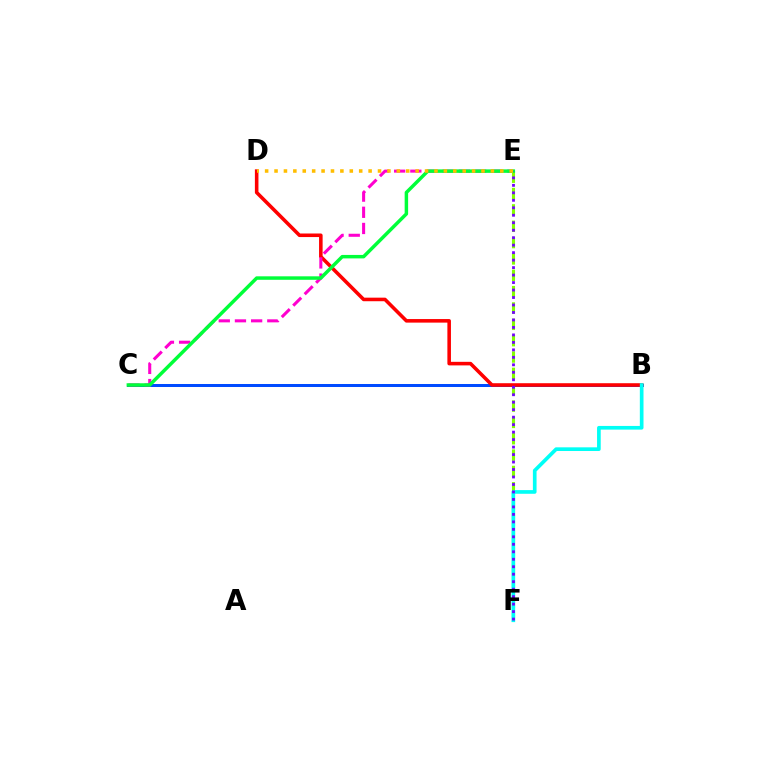{('B', 'C'): [{'color': '#004bff', 'line_style': 'solid', 'thickness': 2.16}], ('E', 'F'): [{'color': '#84ff00', 'line_style': 'dashed', 'thickness': 2.22}, {'color': '#7200ff', 'line_style': 'dotted', 'thickness': 2.03}], ('B', 'D'): [{'color': '#ff0000', 'line_style': 'solid', 'thickness': 2.57}], ('C', 'E'): [{'color': '#ff00cf', 'line_style': 'dashed', 'thickness': 2.2}, {'color': '#00ff39', 'line_style': 'solid', 'thickness': 2.5}], ('B', 'F'): [{'color': '#00fff6', 'line_style': 'solid', 'thickness': 2.65}], ('D', 'E'): [{'color': '#ffbd00', 'line_style': 'dotted', 'thickness': 2.56}]}